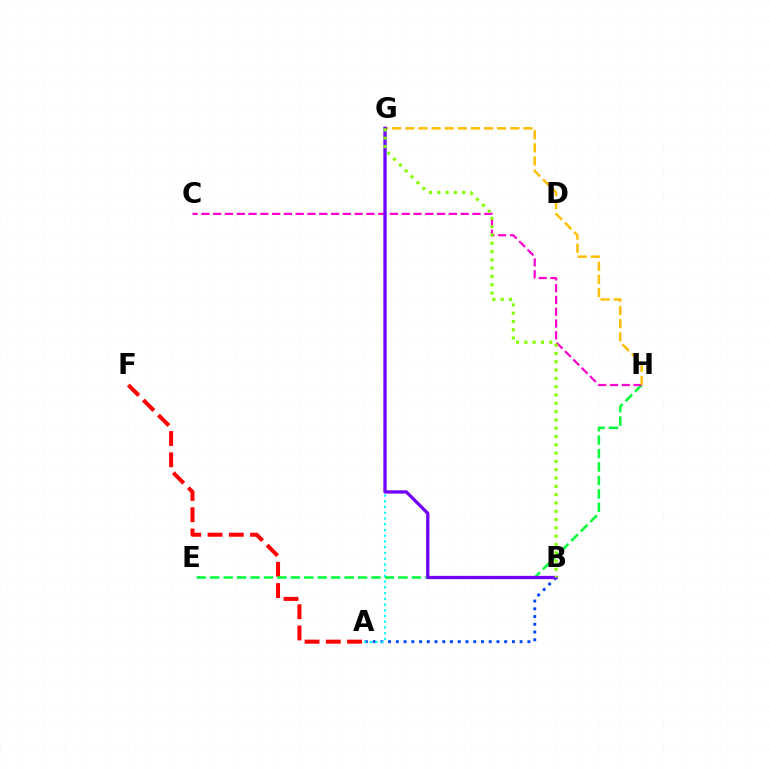{('A', 'F'): [{'color': '#ff0000', 'line_style': 'dashed', 'thickness': 2.89}], ('A', 'B'): [{'color': '#004bff', 'line_style': 'dotted', 'thickness': 2.1}], ('E', 'H'): [{'color': '#00ff39', 'line_style': 'dashed', 'thickness': 1.83}], ('A', 'G'): [{'color': '#00fff6', 'line_style': 'dotted', 'thickness': 1.56}], ('C', 'H'): [{'color': '#ff00cf', 'line_style': 'dashed', 'thickness': 1.6}], ('G', 'H'): [{'color': '#ffbd00', 'line_style': 'dashed', 'thickness': 1.78}], ('B', 'G'): [{'color': '#7200ff', 'line_style': 'solid', 'thickness': 2.37}, {'color': '#84ff00', 'line_style': 'dotted', 'thickness': 2.26}]}